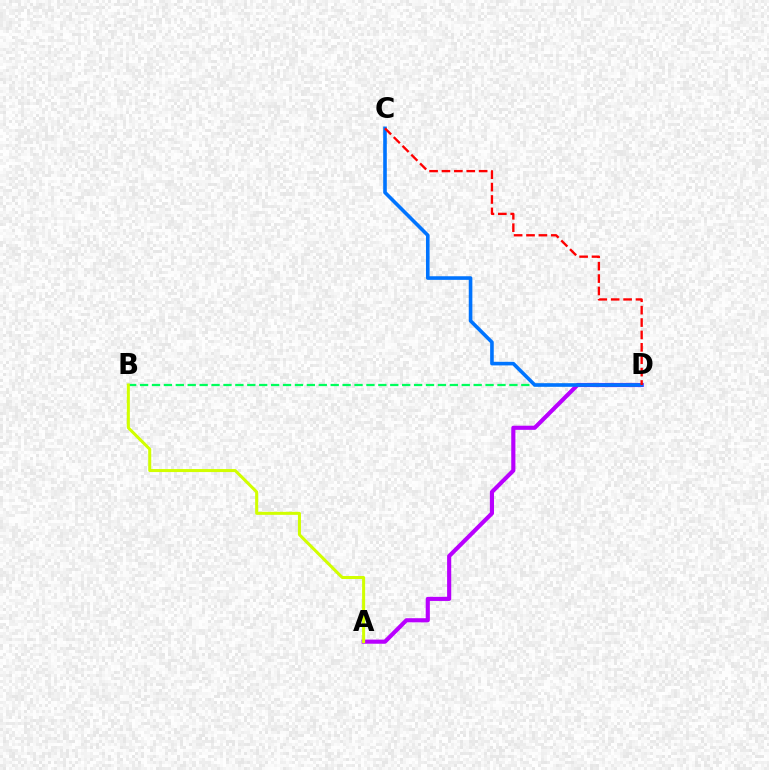{('A', 'D'): [{'color': '#b900ff', 'line_style': 'solid', 'thickness': 2.97}], ('B', 'D'): [{'color': '#00ff5c', 'line_style': 'dashed', 'thickness': 1.62}], ('C', 'D'): [{'color': '#0074ff', 'line_style': 'solid', 'thickness': 2.6}, {'color': '#ff0000', 'line_style': 'dashed', 'thickness': 1.68}], ('A', 'B'): [{'color': '#d1ff00', 'line_style': 'solid', 'thickness': 2.18}]}